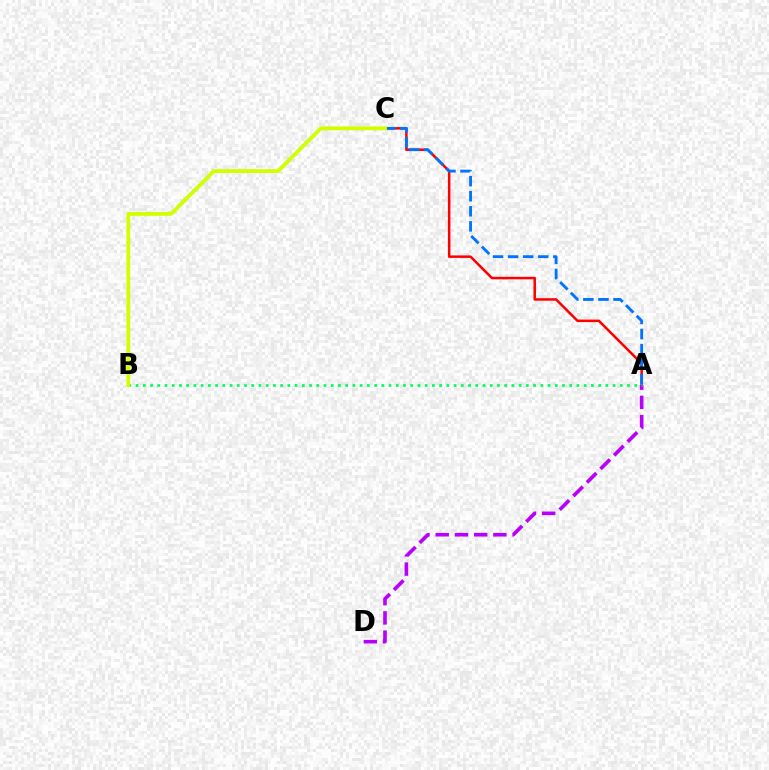{('A', 'C'): [{'color': '#ff0000', 'line_style': 'solid', 'thickness': 1.81}, {'color': '#0074ff', 'line_style': 'dashed', 'thickness': 2.05}], ('A', 'D'): [{'color': '#b900ff', 'line_style': 'dashed', 'thickness': 2.61}], ('A', 'B'): [{'color': '#00ff5c', 'line_style': 'dotted', 'thickness': 1.96}], ('B', 'C'): [{'color': '#d1ff00', 'line_style': 'solid', 'thickness': 2.77}]}